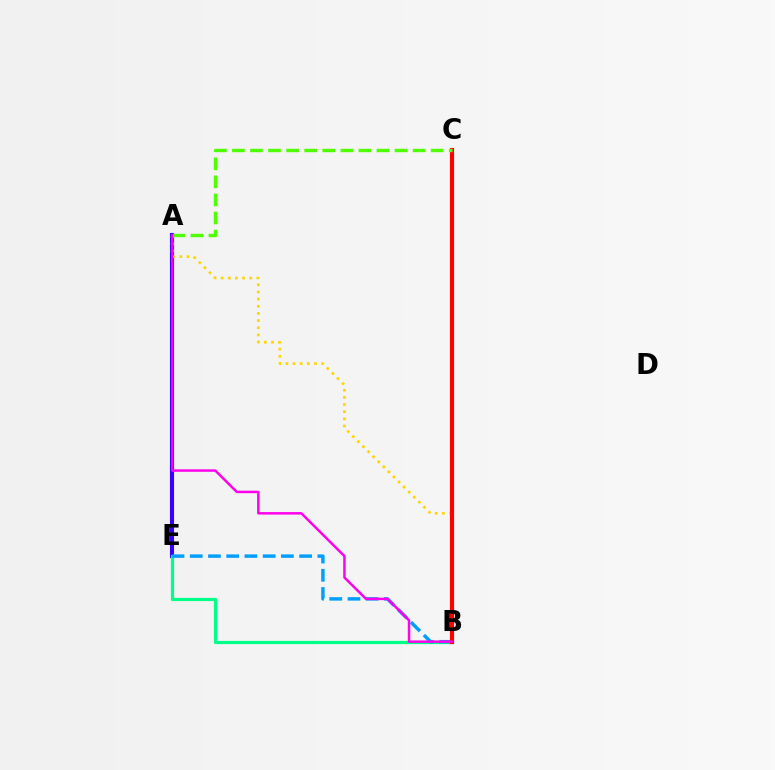{('A', 'E'): [{'color': '#3700ff', 'line_style': 'solid', 'thickness': 2.97}], ('B', 'E'): [{'color': '#00ff86', 'line_style': 'solid', 'thickness': 2.3}, {'color': '#009eff', 'line_style': 'dashed', 'thickness': 2.48}], ('A', 'B'): [{'color': '#ffd500', 'line_style': 'dotted', 'thickness': 1.95}, {'color': '#ff00ed', 'line_style': 'solid', 'thickness': 1.78}], ('B', 'C'): [{'color': '#ff0000', 'line_style': 'solid', 'thickness': 2.98}], ('A', 'C'): [{'color': '#4fff00', 'line_style': 'dashed', 'thickness': 2.45}]}